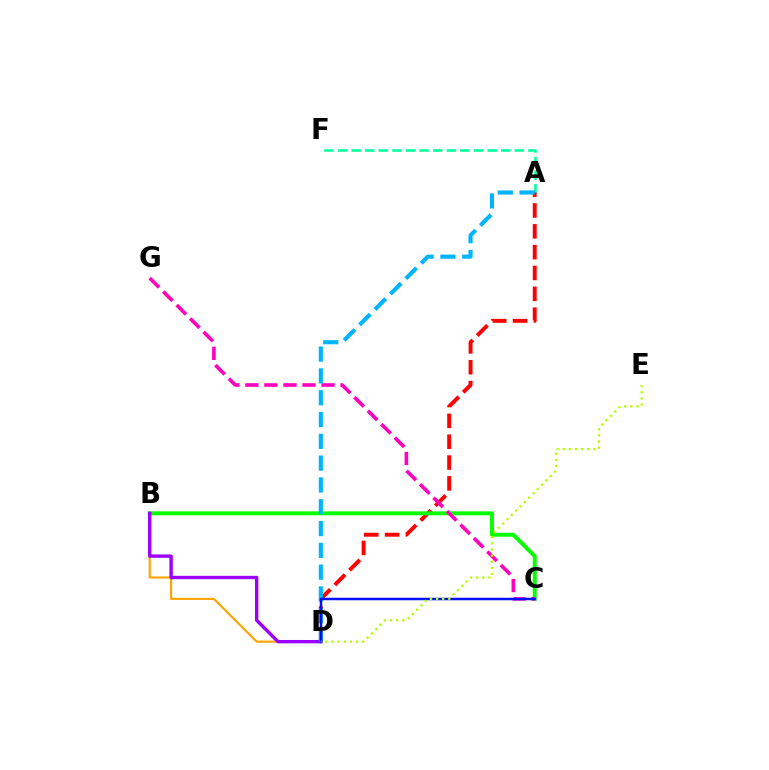{('A', 'F'): [{'color': '#00ff9d', 'line_style': 'dashed', 'thickness': 1.85}], ('B', 'D'): [{'color': '#ffa500', 'line_style': 'solid', 'thickness': 1.56}, {'color': '#9b00ff', 'line_style': 'solid', 'thickness': 2.43}], ('A', 'D'): [{'color': '#ff0000', 'line_style': 'dashed', 'thickness': 2.83}, {'color': '#00b5ff', 'line_style': 'dashed', 'thickness': 2.96}], ('B', 'C'): [{'color': '#08ff00', 'line_style': 'solid', 'thickness': 2.86}], ('C', 'G'): [{'color': '#ff00bd', 'line_style': 'dashed', 'thickness': 2.59}], ('C', 'D'): [{'color': '#0010ff', 'line_style': 'solid', 'thickness': 1.8}], ('D', 'E'): [{'color': '#b3ff00', 'line_style': 'dotted', 'thickness': 1.66}]}